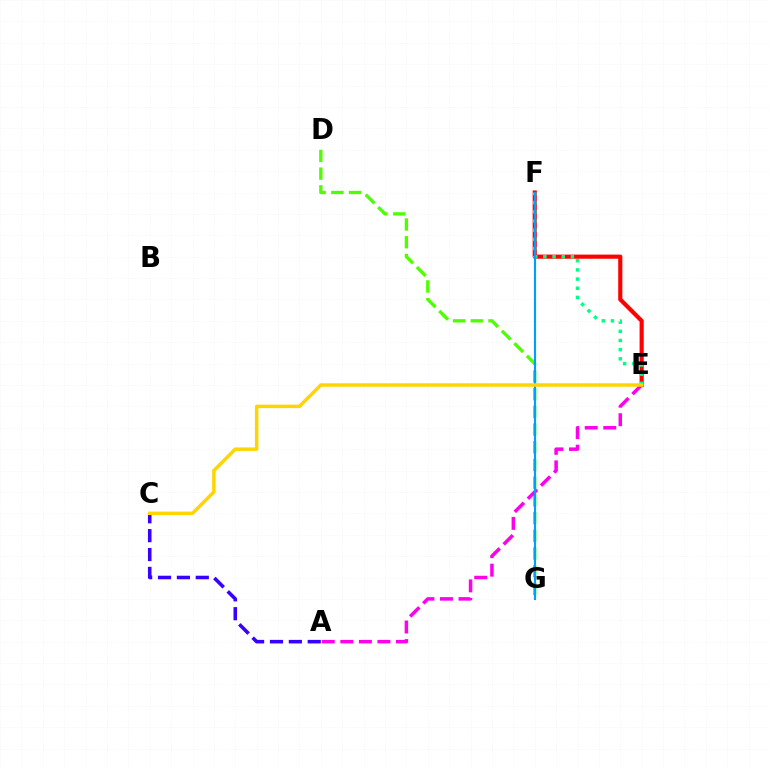{('E', 'F'): [{'color': '#ff0000', 'line_style': 'solid', 'thickness': 2.98}, {'color': '#00ff86', 'line_style': 'dotted', 'thickness': 2.49}], ('D', 'G'): [{'color': '#4fff00', 'line_style': 'dashed', 'thickness': 2.41}], ('A', 'E'): [{'color': '#ff00ed', 'line_style': 'dashed', 'thickness': 2.52}], ('F', 'G'): [{'color': '#009eff', 'line_style': 'solid', 'thickness': 1.55}], ('A', 'C'): [{'color': '#3700ff', 'line_style': 'dashed', 'thickness': 2.57}], ('C', 'E'): [{'color': '#ffd500', 'line_style': 'solid', 'thickness': 2.51}]}